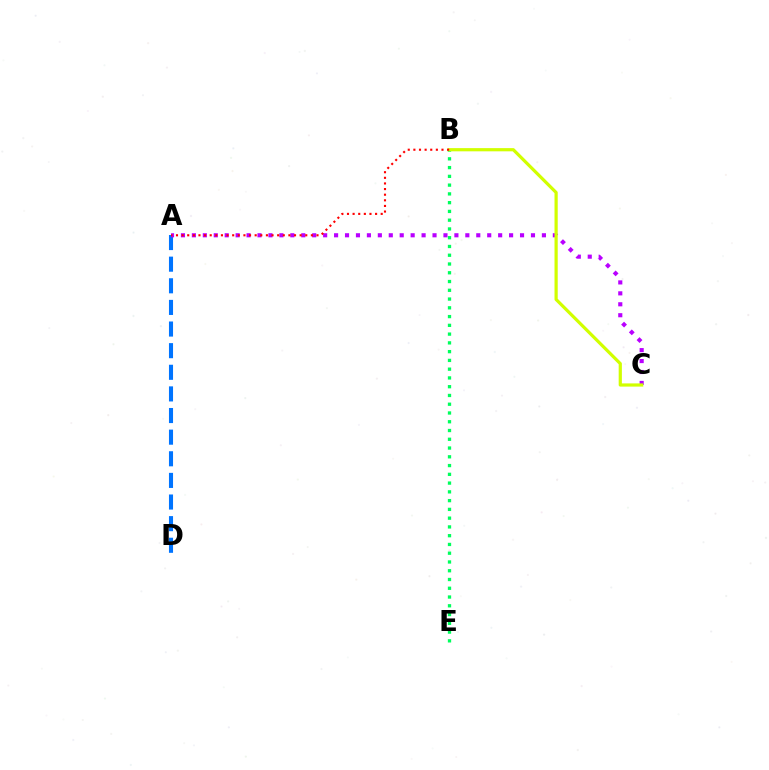{('A', 'D'): [{'color': '#0074ff', 'line_style': 'dashed', 'thickness': 2.94}], ('A', 'C'): [{'color': '#b900ff', 'line_style': 'dotted', 'thickness': 2.97}], ('B', 'E'): [{'color': '#00ff5c', 'line_style': 'dotted', 'thickness': 2.38}], ('B', 'C'): [{'color': '#d1ff00', 'line_style': 'solid', 'thickness': 2.31}], ('A', 'B'): [{'color': '#ff0000', 'line_style': 'dotted', 'thickness': 1.53}]}